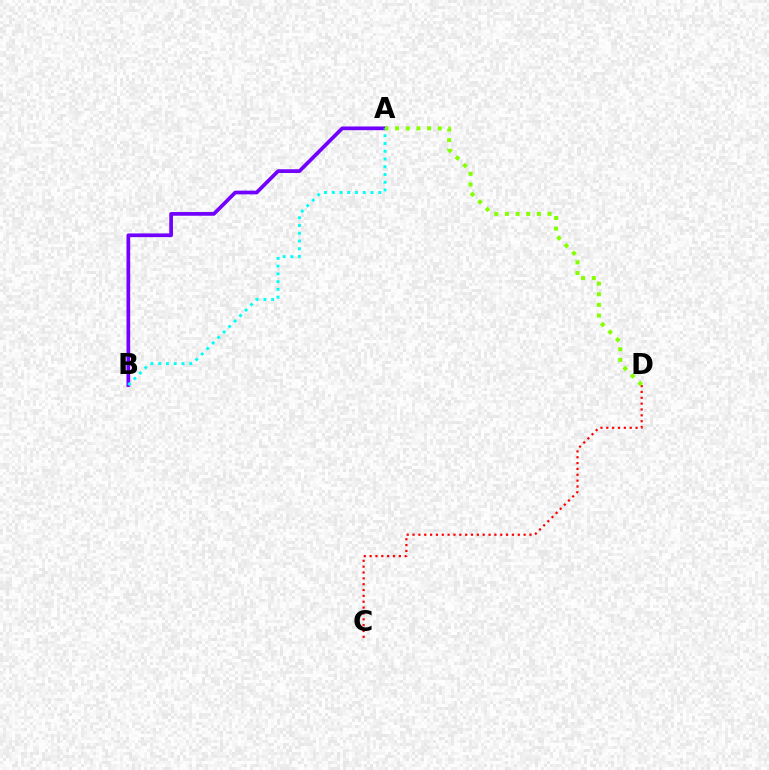{('A', 'B'): [{'color': '#7200ff', 'line_style': 'solid', 'thickness': 2.67}, {'color': '#00fff6', 'line_style': 'dotted', 'thickness': 2.11}], ('C', 'D'): [{'color': '#ff0000', 'line_style': 'dotted', 'thickness': 1.59}], ('A', 'D'): [{'color': '#84ff00', 'line_style': 'dotted', 'thickness': 2.89}]}